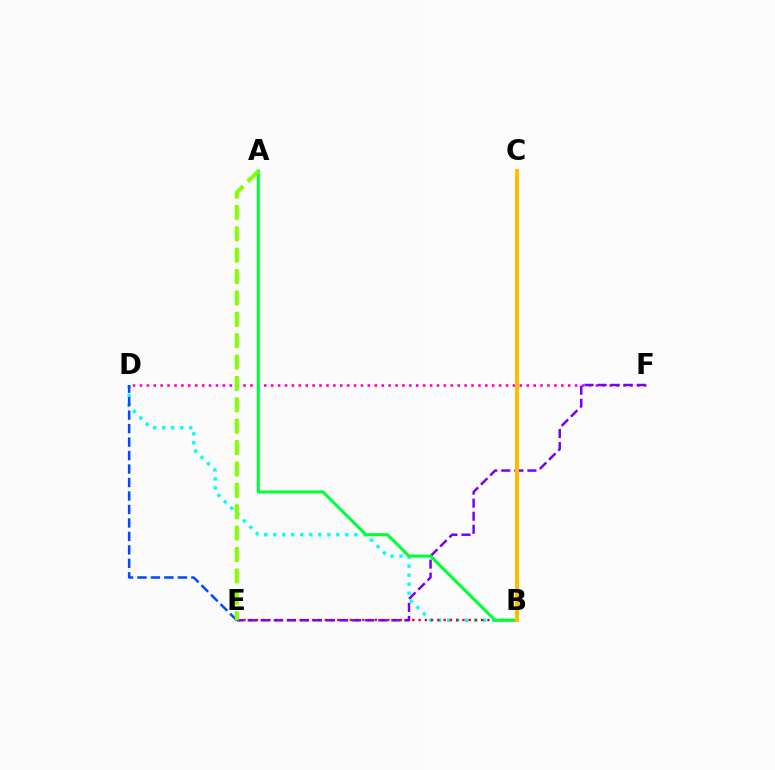{('D', 'F'): [{'color': '#ff00cf', 'line_style': 'dotted', 'thickness': 1.88}], ('B', 'D'): [{'color': '#00fff6', 'line_style': 'dotted', 'thickness': 2.45}], ('B', 'E'): [{'color': '#ff0000', 'line_style': 'dotted', 'thickness': 1.7}], ('E', 'F'): [{'color': '#7200ff', 'line_style': 'dashed', 'thickness': 1.77}], ('A', 'B'): [{'color': '#00ff39', 'line_style': 'solid', 'thickness': 2.21}], ('D', 'E'): [{'color': '#004bff', 'line_style': 'dashed', 'thickness': 1.83}], ('A', 'E'): [{'color': '#84ff00', 'line_style': 'dashed', 'thickness': 2.91}], ('B', 'C'): [{'color': '#ffbd00', 'line_style': 'solid', 'thickness': 2.9}]}